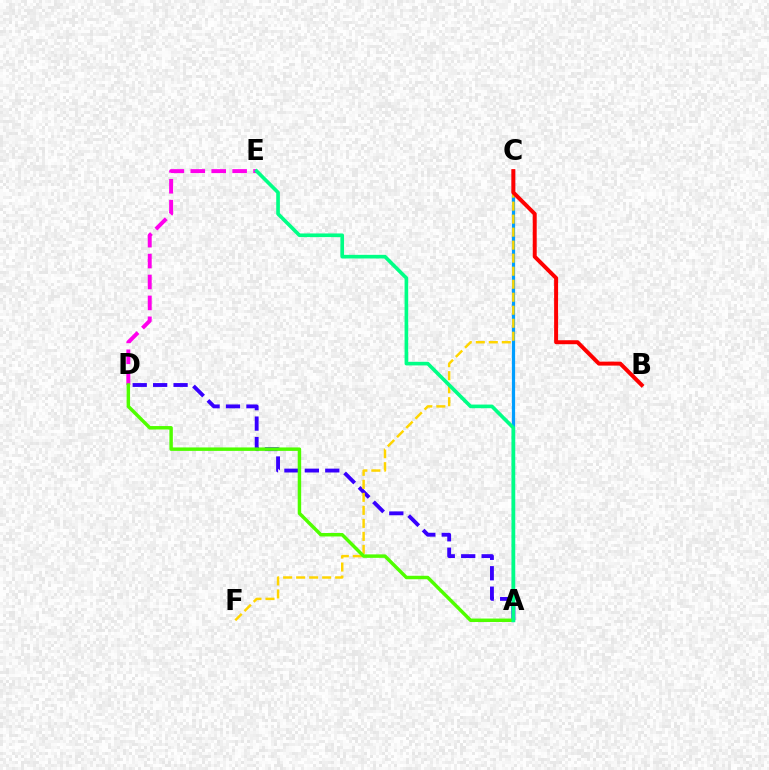{('A', 'C'): [{'color': '#009eff', 'line_style': 'solid', 'thickness': 2.32}], ('A', 'D'): [{'color': '#3700ff', 'line_style': 'dashed', 'thickness': 2.78}, {'color': '#4fff00', 'line_style': 'solid', 'thickness': 2.49}], ('C', 'F'): [{'color': '#ffd500', 'line_style': 'dashed', 'thickness': 1.77}], ('D', 'E'): [{'color': '#ff00ed', 'line_style': 'dashed', 'thickness': 2.84}], ('B', 'C'): [{'color': '#ff0000', 'line_style': 'solid', 'thickness': 2.86}], ('A', 'E'): [{'color': '#00ff86', 'line_style': 'solid', 'thickness': 2.63}]}